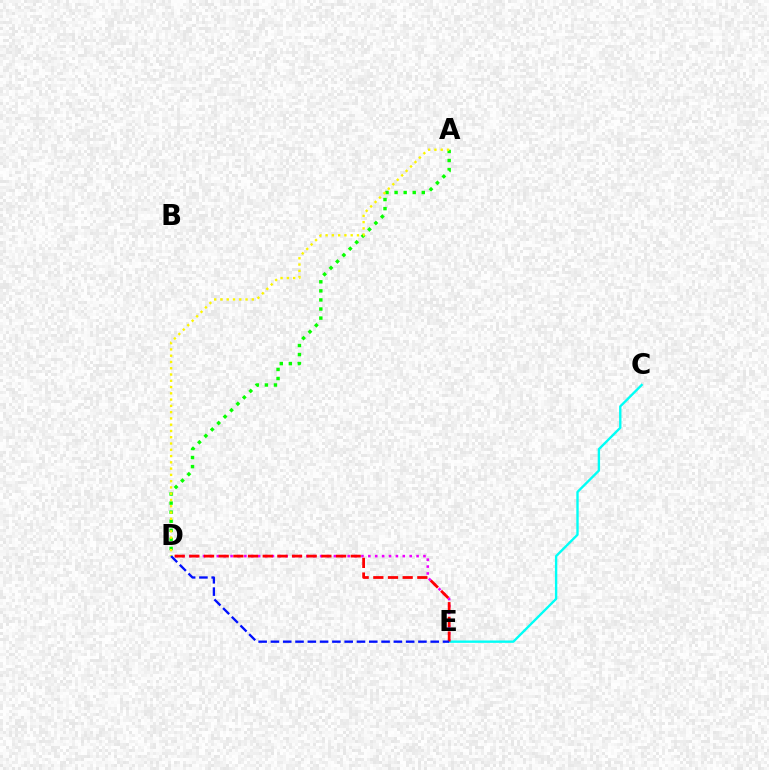{('D', 'E'): [{'color': '#ee00ff', 'line_style': 'dotted', 'thickness': 1.87}, {'color': '#ff0000', 'line_style': 'dashed', 'thickness': 1.99}, {'color': '#0010ff', 'line_style': 'dashed', 'thickness': 1.67}], ('A', 'D'): [{'color': '#08ff00', 'line_style': 'dotted', 'thickness': 2.46}, {'color': '#fcf500', 'line_style': 'dotted', 'thickness': 1.7}], ('C', 'E'): [{'color': '#00fff6', 'line_style': 'solid', 'thickness': 1.7}]}